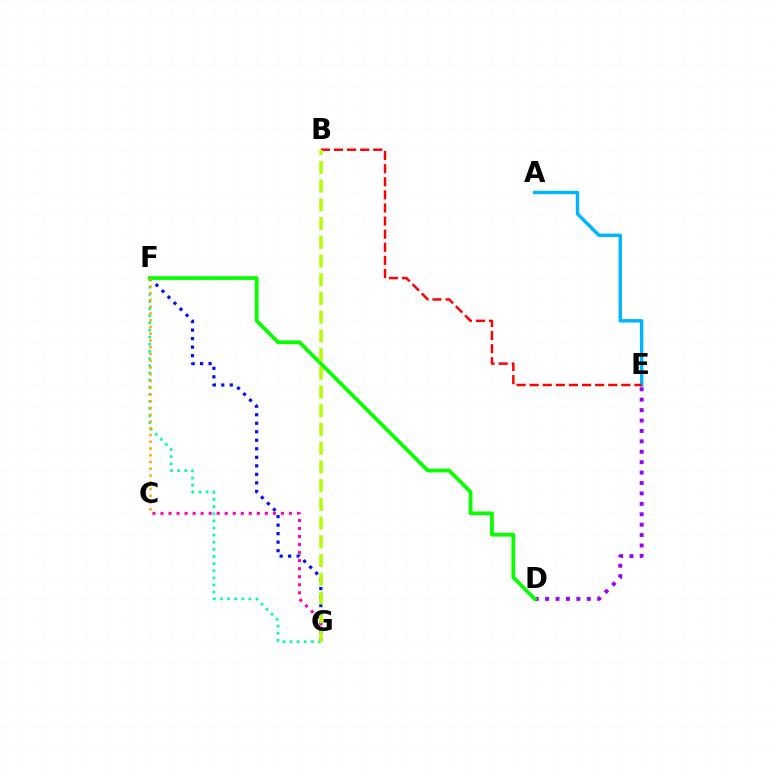{('A', 'E'): [{'color': '#00b5ff', 'line_style': 'solid', 'thickness': 2.46}], ('B', 'E'): [{'color': '#ff0000', 'line_style': 'dashed', 'thickness': 1.78}], ('F', 'G'): [{'color': '#0010ff', 'line_style': 'dotted', 'thickness': 2.31}, {'color': '#00ff9d', 'line_style': 'dotted', 'thickness': 1.94}], ('C', 'G'): [{'color': '#ff00bd', 'line_style': 'dotted', 'thickness': 2.18}], ('D', 'E'): [{'color': '#9b00ff', 'line_style': 'dotted', 'thickness': 2.83}], ('D', 'F'): [{'color': '#08ff00', 'line_style': 'solid', 'thickness': 2.71}], ('B', 'G'): [{'color': '#b3ff00', 'line_style': 'dashed', 'thickness': 2.54}], ('C', 'F'): [{'color': '#ffa500', 'line_style': 'dotted', 'thickness': 1.83}]}